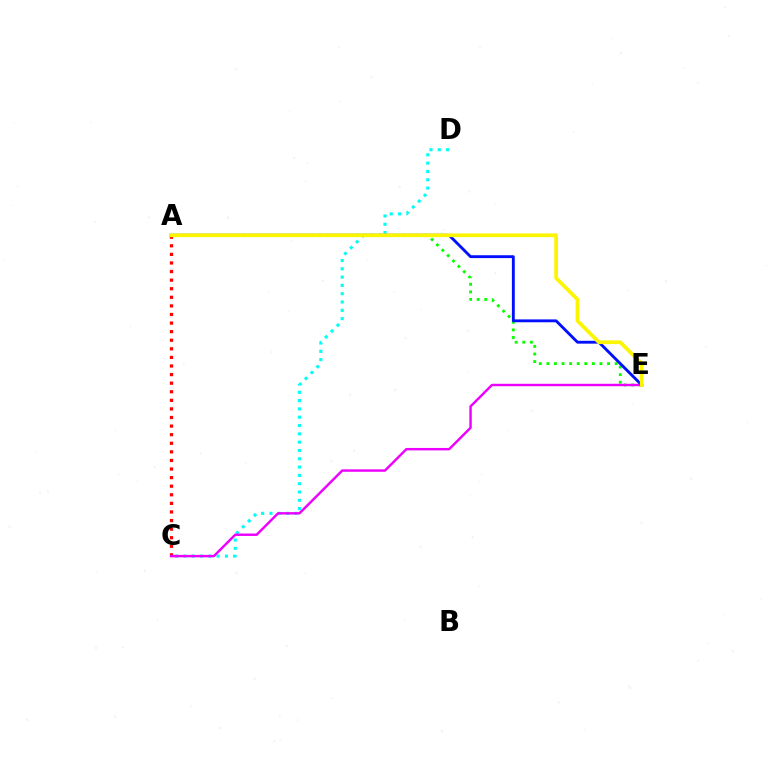{('C', 'D'): [{'color': '#00fff6', 'line_style': 'dotted', 'thickness': 2.26}], ('A', 'C'): [{'color': '#ff0000', 'line_style': 'dotted', 'thickness': 2.33}], ('A', 'E'): [{'color': '#08ff00', 'line_style': 'dotted', 'thickness': 2.06}, {'color': '#0010ff', 'line_style': 'solid', 'thickness': 2.06}, {'color': '#fcf500', 'line_style': 'solid', 'thickness': 2.68}], ('C', 'E'): [{'color': '#ee00ff', 'line_style': 'solid', 'thickness': 1.75}]}